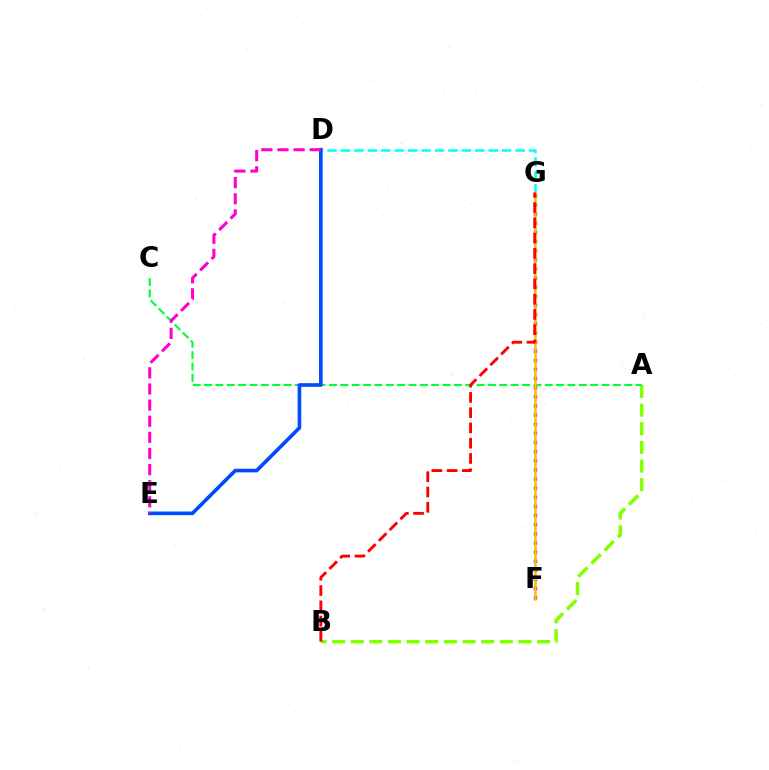{('A', 'B'): [{'color': '#84ff00', 'line_style': 'dashed', 'thickness': 2.53}], ('A', 'C'): [{'color': '#00ff39', 'line_style': 'dashed', 'thickness': 1.54}], ('D', 'G'): [{'color': '#00fff6', 'line_style': 'dashed', 'thickness': 1.82}], ('D', 'E'): [{'color': '#004bff', 'line_style': 'solid', 'thickness': 2.62}, {'color': '#ff00cf', 'line_style': 'dashed', 'thickness': 2.19}], ('F', 'G'): [{'color': '#7200ff', 'line_style': 'dotted', 'thickness': 2.48}, {'color': '#ffbd00', 'line_style': 'solid', 'thickness': 1.83}], ('B', 'G'): [{'color': '#ff0000', 'line_style': 'dashed', 'thickness': 2.07}]}